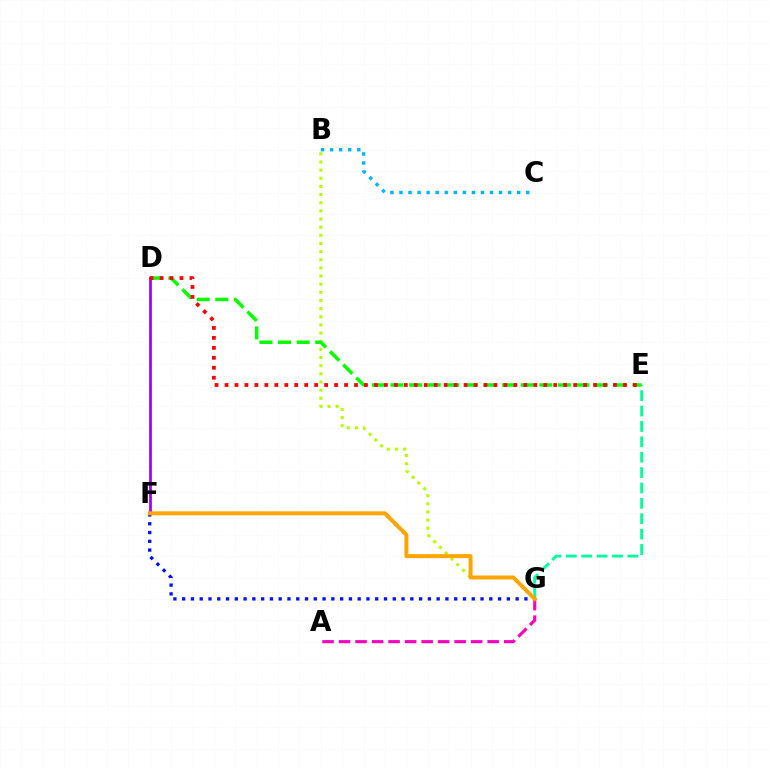{('F', 'G'): [{'color': '#0010ff', 'line_style': 'dotted', 'thickness': 2.38}, {'color': '#ffa500', 'line_style': 'solid', 'thickness': 2.86}], ('B', 'G'): [{'color': '#b3ff00', 'line_style': 'dotted', 'thickness': 2.21}], ('E', 'G'): [{'color': '#00ff9d', 'line_style': 'dashed', 'thickness': 2.09}], ('B', 'C'): [{'color': '#00b5ff', 'line_style': 'dotted', 'thickness': 2.46}], ('D', 'E'): [{'color': '#08ff00', 'line_style': 'dashed', 'thickness': 2.53}, {'color': '#ff0000', 'line_style': 'dotted', 'thickness': 2.71}], ('D', 'F'): [{'color': '#9b00ff', 'line_style': 'solid', 'thickness': 1.96}], ('A', 'G'): [{'color': '#ff00bd', 'line_style': 'dashed', 'thickness': 2.24}]}